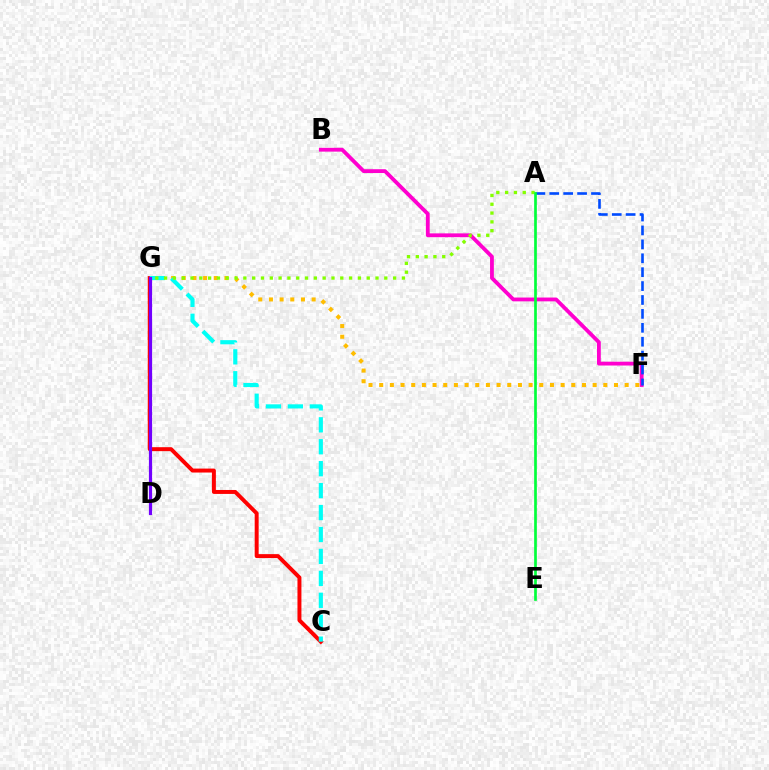{('B', 'F'): [{'color': '#ff00cf', 'line_style': 'solid', 'thickness': 2.74}], ('F', 'G'): [{'color': '#ffbd00', 'line_style': 'dotted', 'thickness': 2.9}], ('C', 'G'): [{'color': '#ff0000', 'line_style': 'solid', 'thickness': 2.85}, {'color': '#00fff6', 'line_style': 'dashed', 'thickness': 2.98}], ('A', 'F'): [{'color': '#004bff', 'line_style': 'dashed', 'thickness': 1.89}], ('D', 'G'): [{'color': '#7200ff', 'line_style': 'solid', 'thickness': 2.29}], ('A', 'G'): [{'color': '#84ff00', 'line_style': 'dotted', 'thickness': 2.39}], ('A', 'E'): [{'color': '#00ff39', 'line_style': 'solid', 'thickness': 1.93}]}